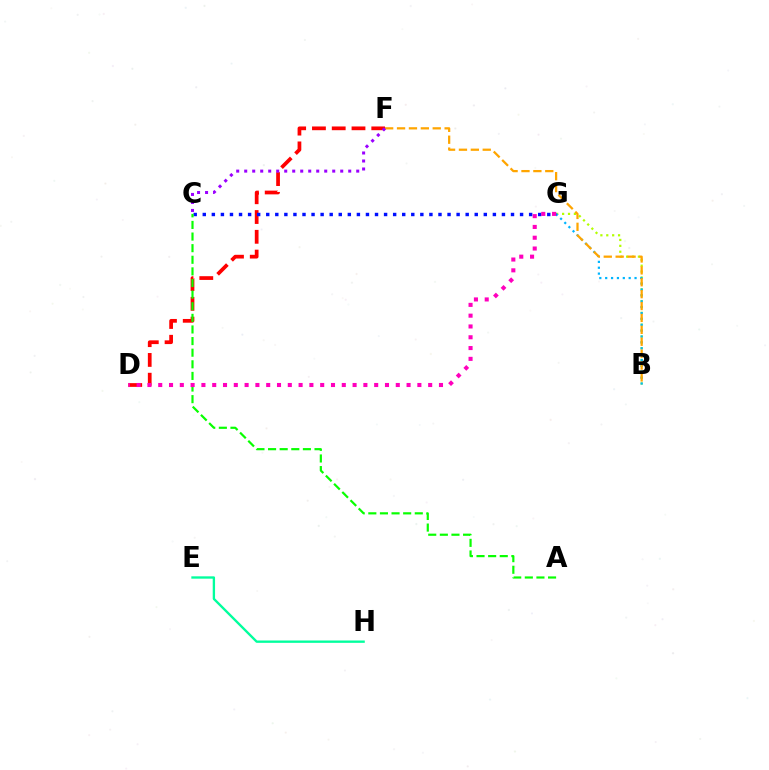{('B', 'G'): [{'color': '#b3ff00', 'line_style': 'dotted', 'thickness': 1.6}, {'color': '#00b5ff', 'line_style': 'dotted', 'thickness': 1.6}], ('D', 'F'): [{'color': '#ff0000', 'line_style': 'dashed', 'thickness': 2.69}], ('B', 'F'): [{'color': '#ffa500', 'line_style': 'dashed', 'thickness': 1.62}], ('C', 'F'): [{'color': '#9b00ff', 'line_style': 'dotted', 'thickness': 2.17}], ('E', 'H'): [{'color': '#00ff9d', 'line_style': 'solid', 'thickness': 1.69}], ('C', 'G'): [{'color': '#0010ff', 'line_style': 'dotted', 'thickness': 2.46}], ('A', 'C'): [{'color': '#08ff00', 'line_style': 'dashed', 'thickness': 1.58}], ('D', 'G'): [{'color': '#ff00bd', 'line_style': 'dotted', 'thickness': 2.93}]}